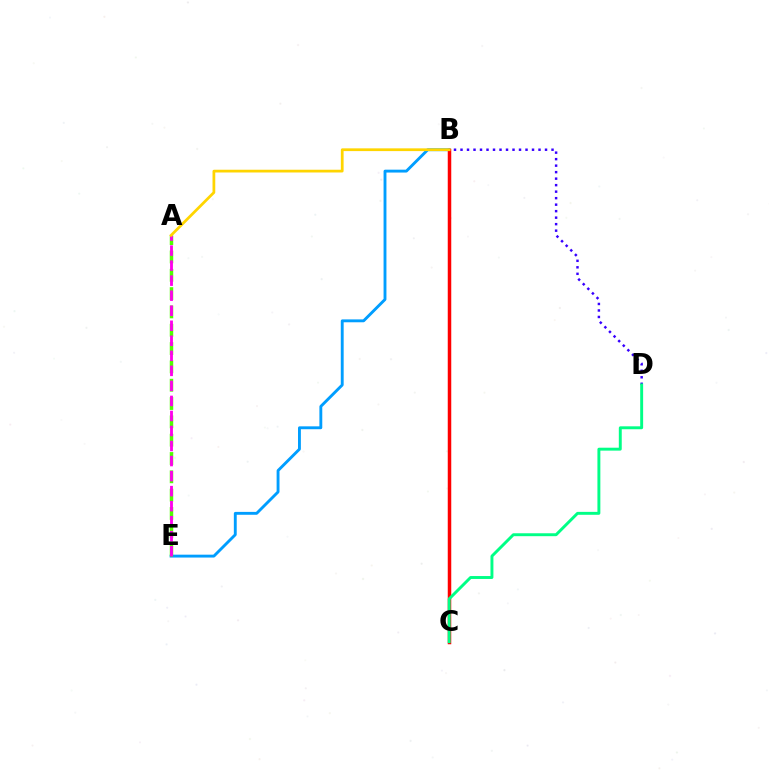{('B', 'E'): [{'color': '#009eff', 'line_style': 'solid', 'thickness': 2.07}], ('B', 'C'): [{'color': '#ff0000', 'line_style': 'solid', 'thickness': 2.52}], ('B', 'D'): [{'color': '#3700ff', 'line_style': 'dotted', 'thickness': 1.77}], ('A', 'E'): [{'color': '#4fff00', 'line_style': 'dashed', 'thickness': 2.49}, {'color': '#ff00ed', 'line_style': 'dashed', 'thickness': 2.04}], ('C', 'D'): [{'color': '#00ff86', 'line_style': 'solid', 'thickness': 2.1}], ('A', 'B'): [{'color': '#ffd500', 'line_style': 'solid', 'thickness': 1.98}]}